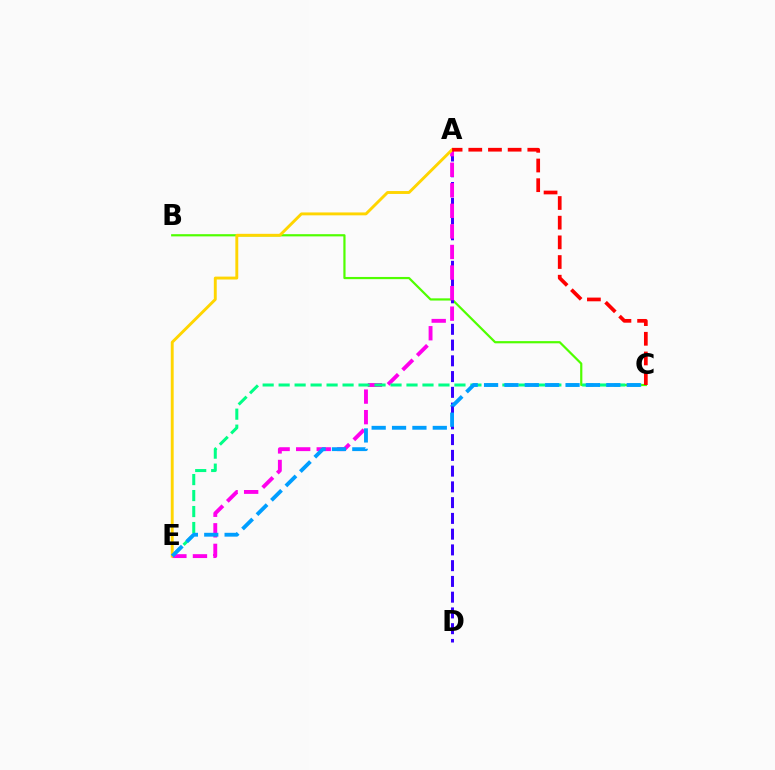{('B', 'C'): [{'color': '#4fff00', 'line_style': 'solid', 'thickness': 1.59}], ('A', 'D'): [{'color': '#3700ff', 'line_style': 'dashed', 'thickness': 2.14}], ('A', 'E'): [{'color': '#ff00ed', 'line_style': 'dashed', 'thickness': 2.79}, {'color': '#ffd500', 'line_style': 'solid', 'thickness': 2.09}], ('C', 'E'): [{'color': '#00ff86', 'line_style': 'dashed', 'thickness': 2.17}, {'color': '#009eff', 'line_style': 'dashed', 'thickness': 2.77}], ('A', 'C'): [{'color': '#ff0000', 'line_style': 'dashed', 'thickness': 2.67}]}